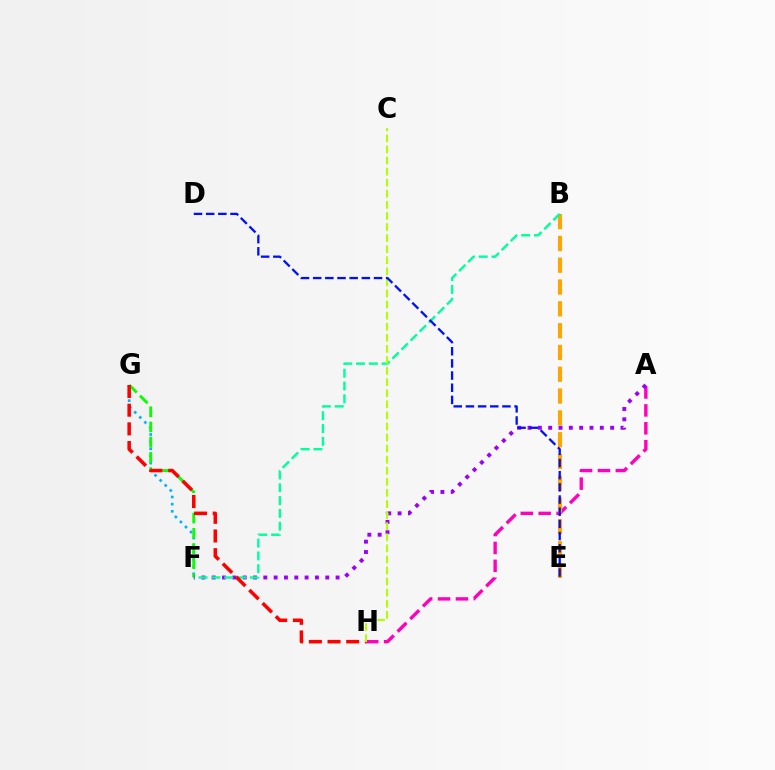{('F', 'G'): [{'color': '#00b5ff', 'line_style': 'dotted', 'thickness': 1.94}, {'color': '#08ff00', 'line_style': 'dashed', 'thickness': 2.07}], ('A', 'H'): [{'color': '#ff00bd', 'line_style': 'dashed', 'thickness': 2.43}], ('A', 'F'): [{'color': '#9b00ff', 'line_style': 'dotted', 'thickness': 2.81}], ('B', 'E'): [{'color': '#ffa500', 'line_style': 'dashed', 'thickness': 2.96}], ('B', 'F'): [{'color': '#00ff9d', 'line_style': 'dashed', 'thickness': 1.74}], ('G', 'H'): [{'color': '#ff0000', 'line_style': 'dashed', 'thickness': 2.54}], ('C', 'H'): [{'color': '#b3ff00', 'line_style': 'dashed', 'thickness': 1.51}], ('D', 'E'): [{'color': '#0010ff', 'line_style': 'dashed', 'thickness': 1.65}]}